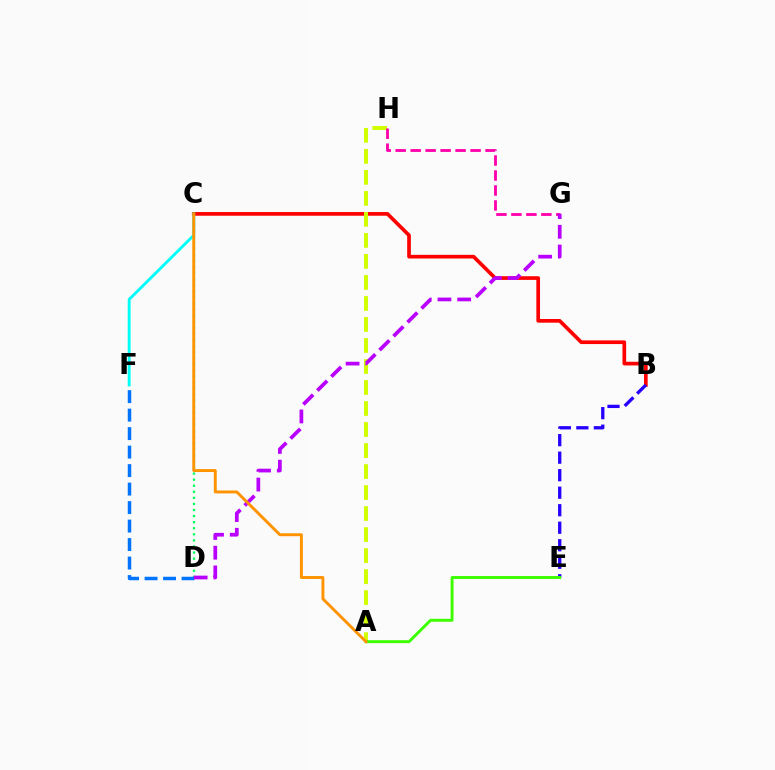{('B', 'C'): [{'color': '#ff0000', 'line_style': 'solid', 'thickness': 2.65}], ('A', 'H'): [{'color': '#d1ff00', 'line_style': 'dashed', 'thickness': 2.85}], ('B', 'E'): [{'color': '#2500ff', 'line_style': 'dashed', 'thickness': 2.38}], ('A', 'E'): [{'color': '#3dff00', 'line_style': 'solid', 'thickness': 2.12}], ('G', 'H'): [{'color': '#ff00ac', 'line_style': 'dashed', 'thickness': 2.03}], ('C', 'D'): [{'color': '#00ff5c', 'line_style': 'dotted', 'thickness': 1.65}], ('D', 'F'): [{'color': '#0074ff', 'line_style': 'dashed', 'thickness': 2.51}], ('C', 'F'): [{'color': '#00fff6', 'line_style': 'solid', 'thickness': 2.06}], ('D', 'G'): [{'color': '#b900ff', 'line_style': 'dashed', 'thickness': 2.68}], ('A', 'C'): [{'color': '#ff9400', 'line_style': 'solid', 'thickness': 2.1}]}